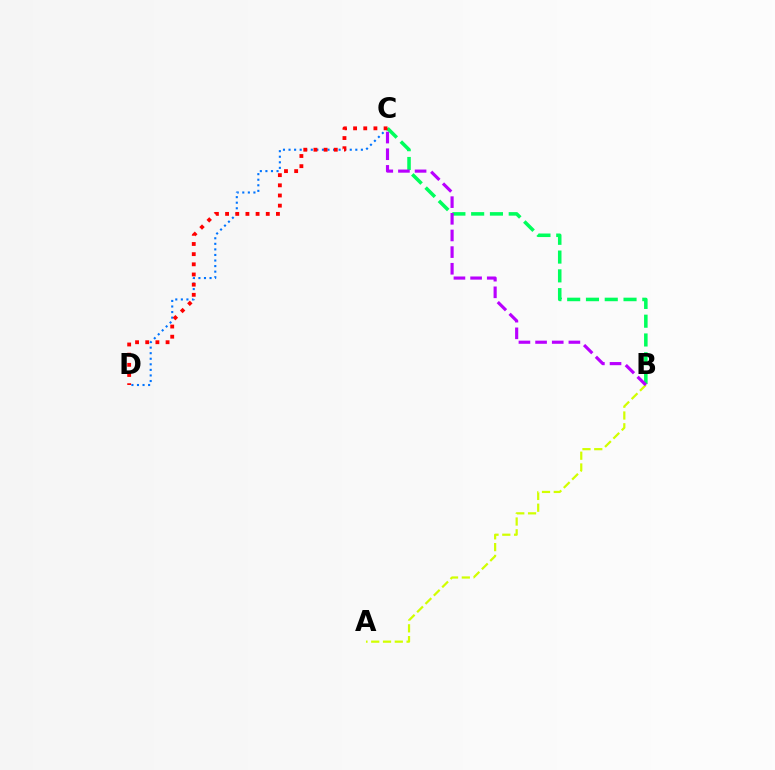{('C', 'D'): [{'color': '#0074ff', 'line_style': 'dotted', 'thickness': 1.51}, {'color': '#ff0000', 'line_style': 'dotted', 'thickness': 2.76}], ('A', 'B'): [{'color': '#d1ff00', 'line_style': 'dashed', 'thickness': 1.6}], ('B', 'C'): [{'color': '#00ff5c', 'line_style': 'dashed', 'thickness': 2.55}, {'color': '#b900ff', 'line_style': 'dashed', 'thickness': 2.26}]}